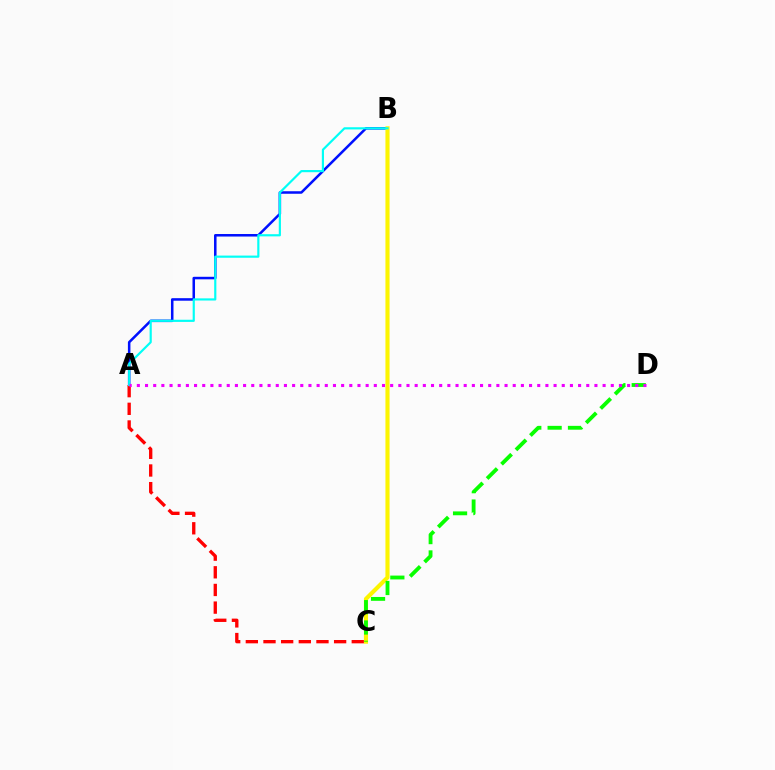{('A', 'B'): [{'color': '#0010ff', 'line_style': 'solid', 'thickness': 1.82}, {'color': '#00fff6', 'line_style': 'solid', 'thickness': 1.56}], ('A', 'C'): [{'color': '#ff0000', 'line_style': 'dashed', 'thickness': 2.4}], ('B', 'C'): [{'color': '#fcf500', 'line_style': 'solid', 'thickness': 2.97}], ('C', 'D'): [{'color': '#08ff00', 'line_style': 'dashed', 'thickness': 2.76}], ('A', 'D'): [{'color': '#ee00ff', 'line_style': 'dotted', 'thickness': 2.22}]}